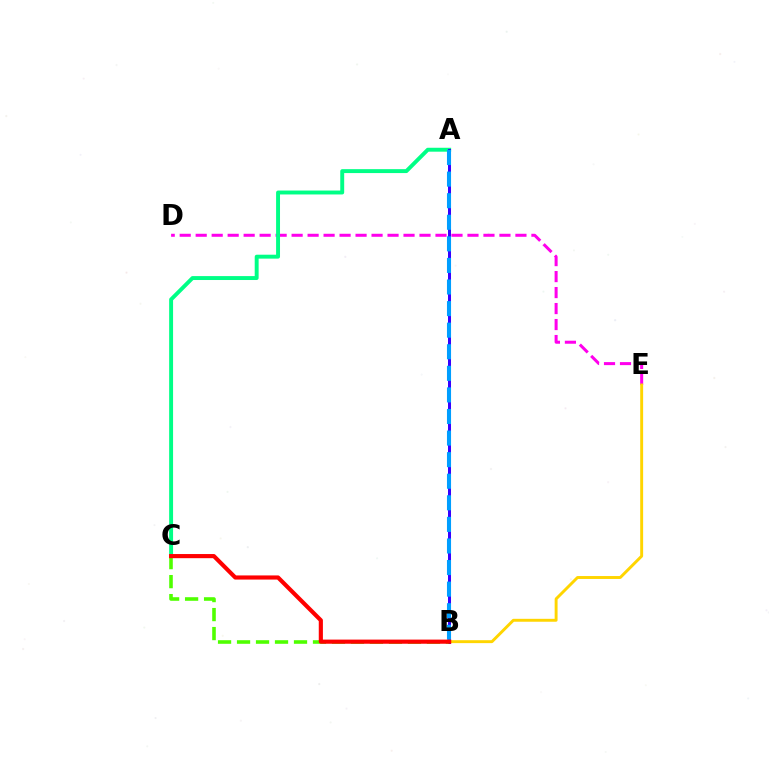{('D', 'E'): [{'color': '#ff00ed', 'line_style': 'dashed', 'thickness': 2.17}], ('A', 'C'): [{'color': '#00ff86', 'line_style': 'solid', 'thickness': 2.82}], ('B', 'E'): [{'color': '#ffd500', 'line_style': 'solid', 'thickness': 2.1}], ('A', 'B'): [{'color': '#3700ff', 'line_style': 'solid', 'thickness': 2.17}, {'color': '#009eff', 'line_style': 'dashed', 'thickness': 2.93}], ('B', 'C'): [{'color': '#4fff00', 'line_style': 'dashed', 'thickness': 2.58}, {'color': '#ff0000', 'line_style': 'solid', 'thickness': 2.98}]}